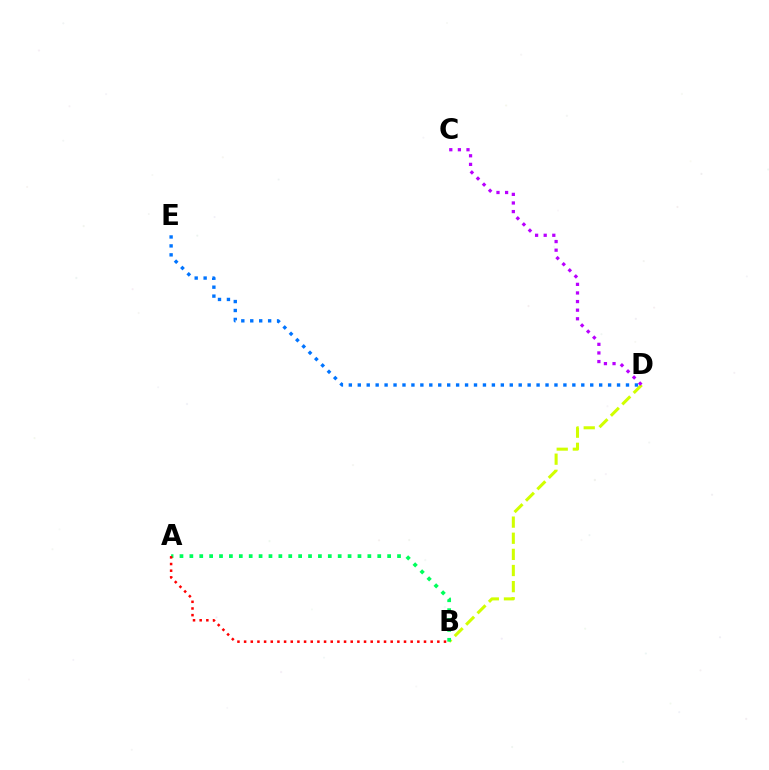{('B', 'D'): [{'color': '#d1ff00', 'line_style': 'dashed', 'thickness': 2.19}], ('A', 'B'): [{'color': '#00ff5c', 'line_style': 'dotted', 'thickness': 2.69}, {'color': '#ff0000', 'line_style': 'dotted', 'thickness': 1.81}], ('D', 'E'): [{'color': '#0074ff', 'line_style': 'dotted', 'thickness': 2.43}], ('C', 'D'): [{'color': '#b900ff', 'line_style': 'dotted', 'thickness': 2.34}]}